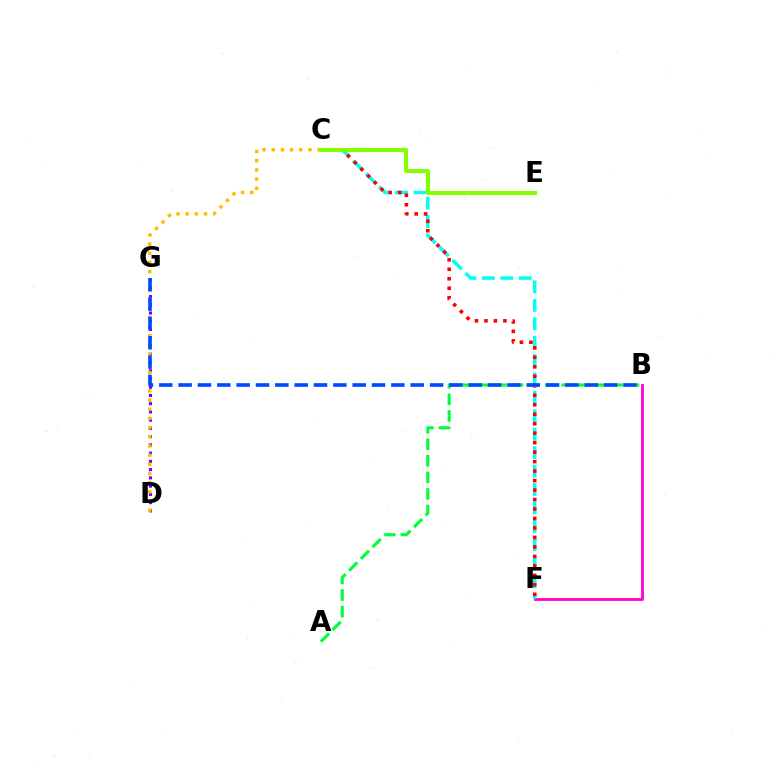{('D', 'G'): [{'color': '#7200ff', 'line_style': 'dotted', 'thickness': 2.24}], ('A', 'B'): [{'color': '#00ff39', 'line_style': 'dashed', 'thickness': 2.25}], ('C', 'D'): [{'color': '#ffbd00', 'line_style': 'dotted', 'thickness': 2.49}], ('B', 'F'): [{'color': '#ff00cf', 'line_style': 'solid', 'thickness': 2.01}], ('C', 'F'): [{'color': '#00fff6', 'line_style': 'dashed', 'thickness': 2.5}, {'color': '#ff0000', 'line_style': 'dotted', 'thickness': 2.58}], ('C', 'E'): [{'color': '#84ff00', 'line_style': 'solid', 'thickness': 2.93}], ('B', 'G'): [{'color': '#004bff', 'line_style': 'dashed', 'thickness': 2.63}]}